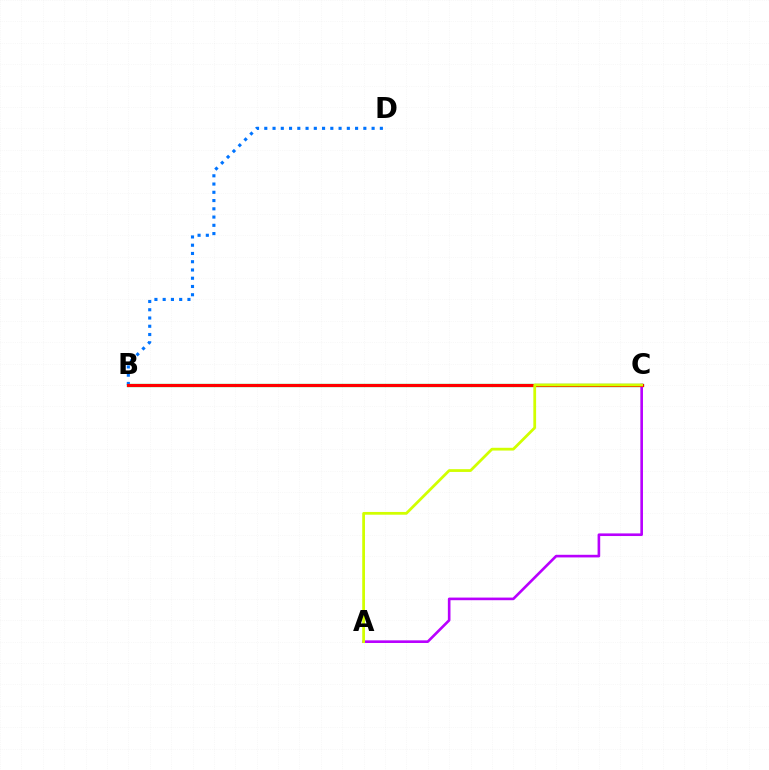{('B', 'C'): [{'color': '#00ff5c', 'line_style': 'solid', 'thickness': 2.37}, {'color': '#ff0000', 'line_style': 'solid', 'thickness': 2.25}], ('A', 'C'): [{'color': '#b900ff', 'line_style': 'solid', 'thickness': 1.89}, {'color': '#d1ff00', 'line_style': 'solid', 'thickness': 1.99}], ('B', 'D'): [{'color': '#0074ff', 'line_style': 'dotted', 'thickness': 2.24}]}